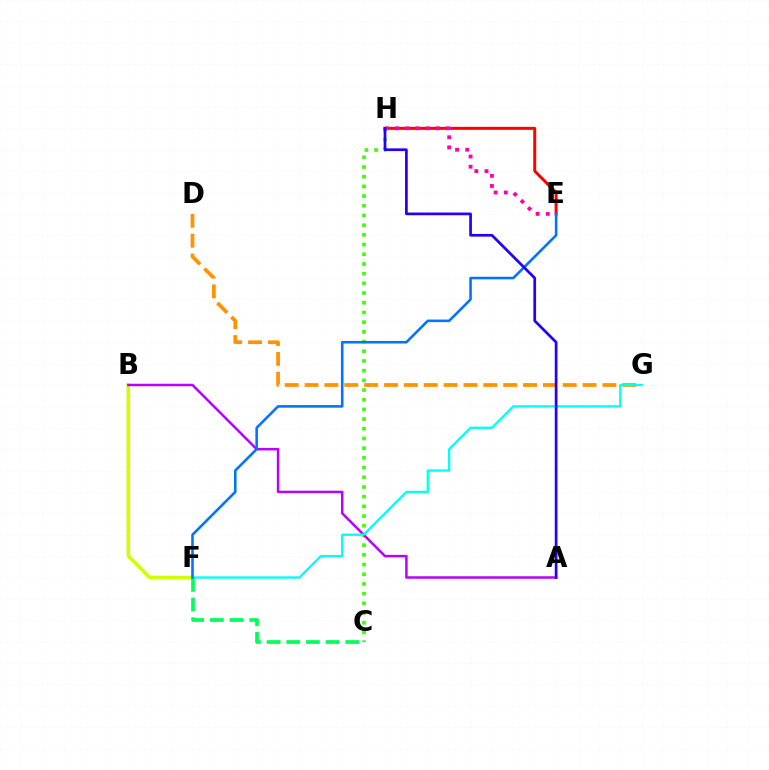{('D', 'G'): [{'color': '#ff9400', 'line_style': 'dashed', 'thickness': 2.7}], ('C', 'H'): [{'color': '#3dff00', 'line_style': 'dotted', 'thickness': 2.63}], ('B', 'F'): [{'color': '#d1ff00', 'line_style': 'solid', 'thickness': 2.58}], ('A', 'B'): [{'color': '#b900ff', 'line_style': 'solid', 'thickness': 1.79}], ('E', 'H'): [{'color': '#ff0000', 'line_style': 'solid', 'thickness': 2.16}, {'color': '#ff00ac', 'line_style': 'dotted', 'thickness': 2.76}], ('C', 'F'): [{'color': '#00ff5c', 'line_style': 'dashed', 'thickness': 2.67}], ('F', 'G'): [{'color': '#00fff6', 'line_style': 'solid', 'thickness': 1.67}], ('E', 'F'): [{'color': '#0074ff', 'line_style': 'solid', 'thickness': 1.86}], ('A', 'H'): [{'color': '#2500ff', 'line_style': 'solid', 'thickness': 1.95}]}